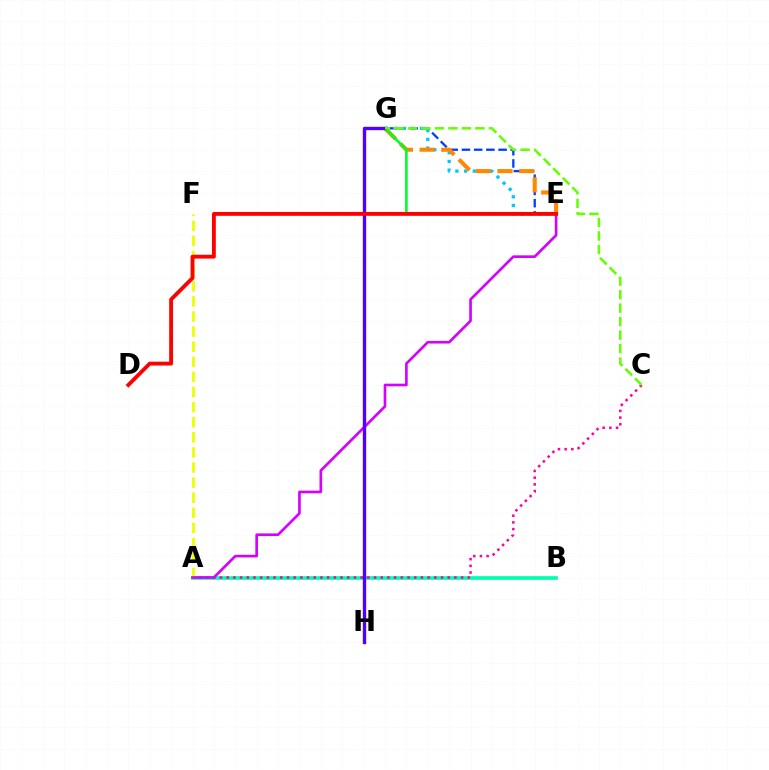{('A', 'B'): [{'color': '#00ffaf', 'line_style': 'solid', 'thickness': 2.65}], ('E', 'G'): [{'color': '#003fff', 'line_style': 'dashed', 'thickness': 1.66}, {'color': '#00c7ff', 'line_style': 'dotted', 'thickness': 2.36}, {'color': '#ff8800', 'line_style': 'dashed', 'thickness': 2.95}, {'color': '#00ff27', 'line_style': 'solid', 'thickness': 1.88}], ('A', 'C'): [{'color': '#ff00a0', 'line_style': 'dotted', 'thickness': 1.82}], ('A', 'F'): [{'color': '#eeff00', 'line_style': 'dashed', 'thickness': 2.05}], ('A', 'E'): [{'color': '#d600ff', 'line_style': 'solid', 'thickness': 1.91}], ('G', 'H'): [{'color': '#4f00ff', 'line_style': 'solid', 'thickness': 2.43}], ('D', 'E'): [{'color': '#ff0000', 'line_style': 'solid', 'thickness': 2.77}], ('C', 'G'): [{'color': '#66ff00', 'line_style': 'dashed', 'thickness': 1.83}]}